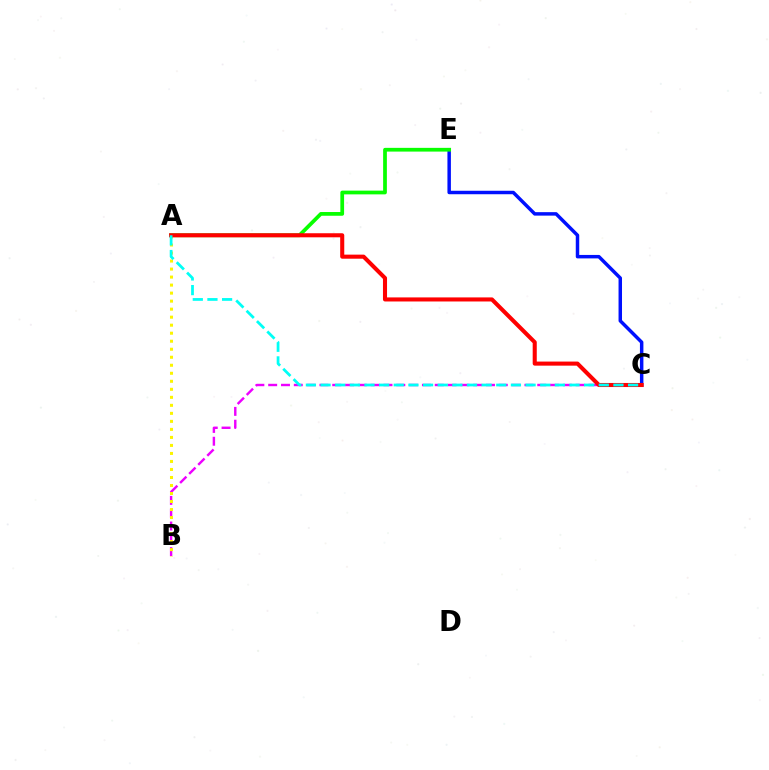{('B', 'C'): [{'color': '#ee00ff', 'line_style': 'dashed', 'thickness': 1.74}], ('A', 'B'): [{'color': '#fcf500', 'line_style': 'dotted', 'thickness': 2.18}], ('C', 'E'): [{'color': '#0010ff', 'line_style': 'solid', 'thickness': 2.5}], ('A', 'E'): [{'color': '#08ff00', 'line_style': 'solid', 'thickness': 2.69}], ('A', 'C'): [{'color': '#ff0000', 'line_style': 'solid', 'thickness': 2.93}, {'color': '#00fff6', 'line_style': 'dashed', 'thickness': 1.99}]}